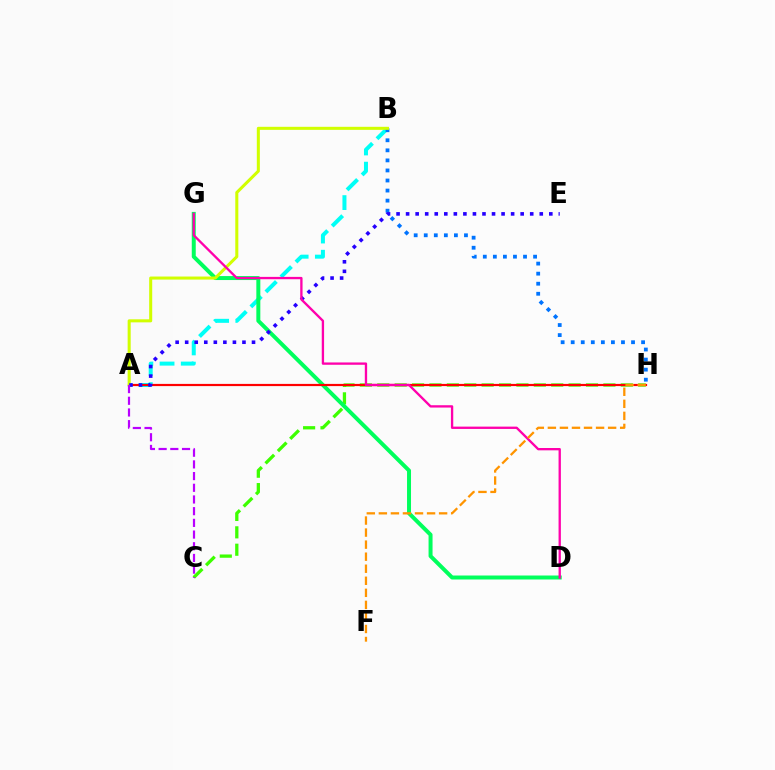{('A', 'B'): [{'color': '#00fff6', 'line_style': 'dashed', 'thickness': 2.88}, {'color': '#d1ff00', 'line_style': 'solid', 'thickness': 2.19}], ('C', 'H'): [{'color': '#3dff00', 'line_style': 'dashed', 'thickness': 2.36}], ('D', 'G'): [{'color': '#00ff5c', 'line_style': 'solid', 'thickness': 2.86}, {'color': '#ff00ac', 'line_style': 'solid', 'thickness': 1.68}], ('A', 'H'): [{'color': '#ff0000', 'line_style': 'solid', 'thickness': 1.58}], ('B', 'H'): [{'color': '#0074ff', 'line_style': 'dotted', 'thickness': 2.73}], ('A', 'E'): [{'color': '#2500ff', 'line_style': 'dotted', 'thickness': 2.59}], ('A', 'C'): [{'color': '#b900ff', 'line_style': 'dashed', 'thickness': 1.59}], ('F', 'H'): [{'color': '#ff9400', 'line_style': 'dashed', 'thickness': 1.64}]}